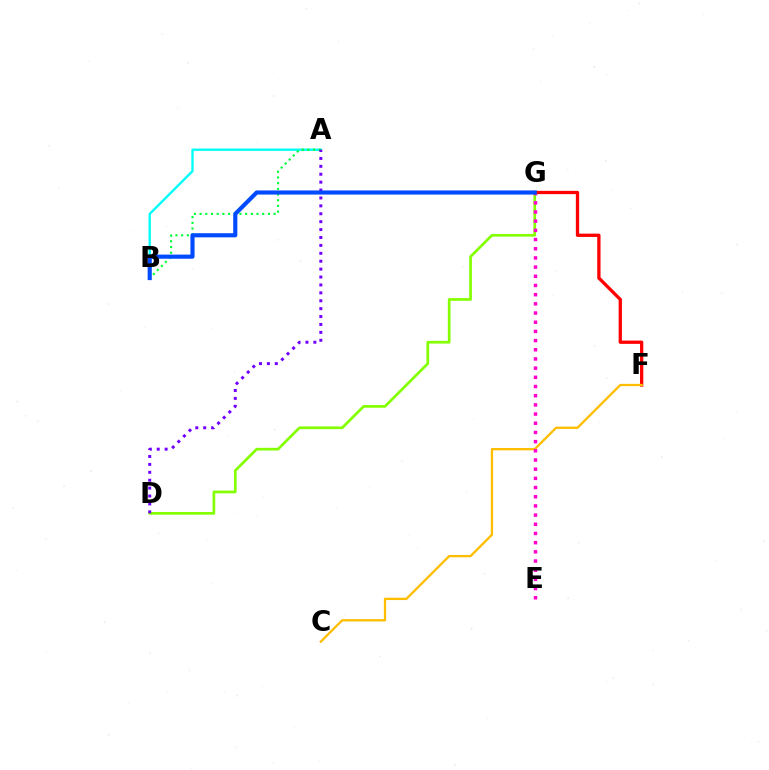{('A', 'B'): [{'color': '#00fff6', 'line_style': 'solid', 'thickness': 1.7}, {'color': '#00ff39', 'line_style': 'dotted', 'thickness': 1.55}], ('F', 'G'): [{'color': '#ff0000', 'line_style': 'solid', 'thickness': 2.37}], ('D', 'G'): [{'color': '#84ff00', 'line_style': 'solid', 'thickness': 1.94}], ('C', 'F'): [{'color': '#ffbd00', 'line_style': 'solid', 'thickness': 1.66}], ('A', 'D'): [{'color': '#7200ff', 'line_style': 'dotted', 'thickness': 2.15}], ('E', 'G'): [{'color': '#ff00cf', 'line_style': 'dotted', 'thickness': 2.5}], ('B', 'G'): [{'color': '#004bff', 'line_style': 'solid', 'thickness': 2.98}]}